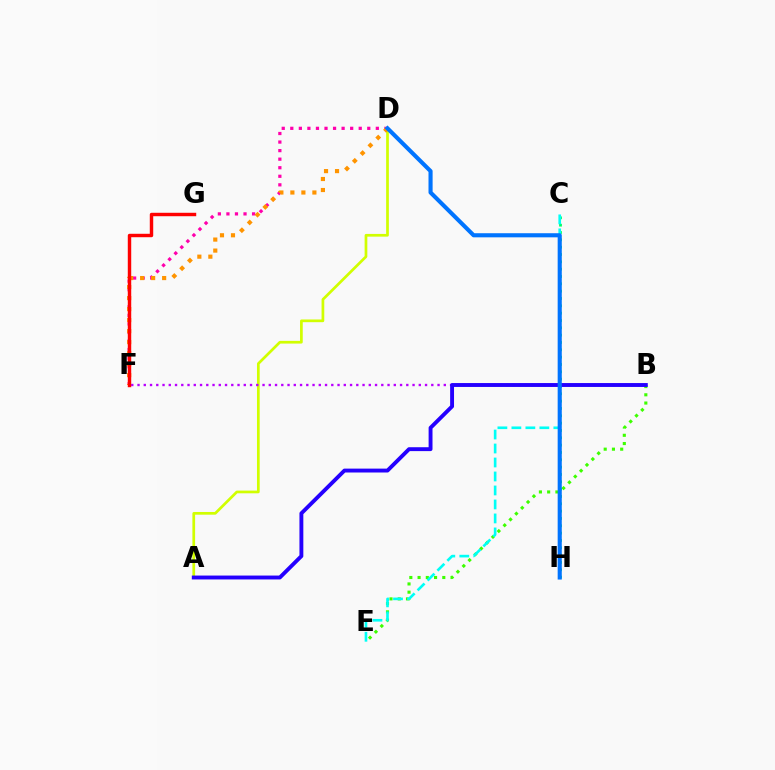{('A', 'D'): [{'color': '#d1ff00', 'line_style': 'solid', 'thickness': 1.95}], ('B', 'E'): [{'color': '#3dff00', 'line_style': 'dotted', 'thickness': 2.24}], ('C', 'H'): [{'color': '#00ff5c', 'line_style': 'dotted', 'thickness': 1.99}], ('D', 'F'): [{'color': '#ff00ac', 'line_style': 'dotted', 'thickness': 2.32}, {'color': '#ff9400', 'line_style': 'dotted', 'thickness': 2.99}], ('B', 'F'): [{'color': '#b900ff', 'line_style': 'dotted', 'thickness': 1.7}], ('F', 'G'): [{'color': '#ff0000', 'line_style': 'solid', 'thickness': 2.47}], ('C', 'E'): [{'color': '#00fff6', 'line_style': 'dashed', 'thickness': 1.9}], ('A', 'B'): [{'color': '#2500ff', 'line_style': 'solid', 'thickness': 2.8}], ('D', 'H'): [{'color': '#0074ff', 'line_style': 'solid', 'thickness': 2.96}]}